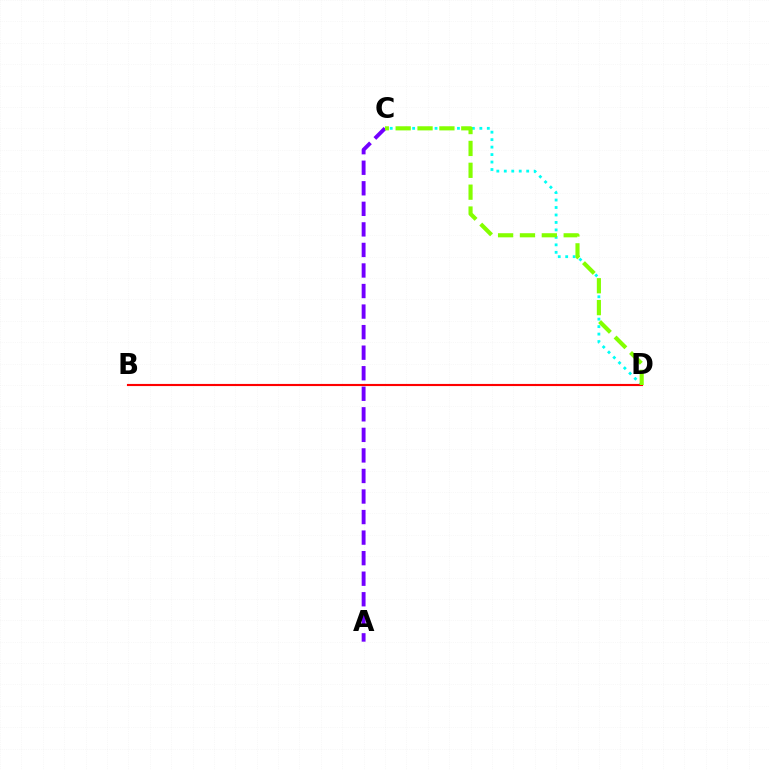{('C', 'D'): [{'color': '#00fff6', 'line_style': 'dotted', 'thickness': 2.03}, {'color': '#84ff00', 'line_style': 'dashed', 'thickness': 2.97}], ('B', 'D'): [{'color': '#ff0000', 'line_style': 'solid', 'thickness': 1.54}], ('A', 'C'): [{'color': '#7200ff', 'line_style': 'dashed', 'thickness': 2.79}]}